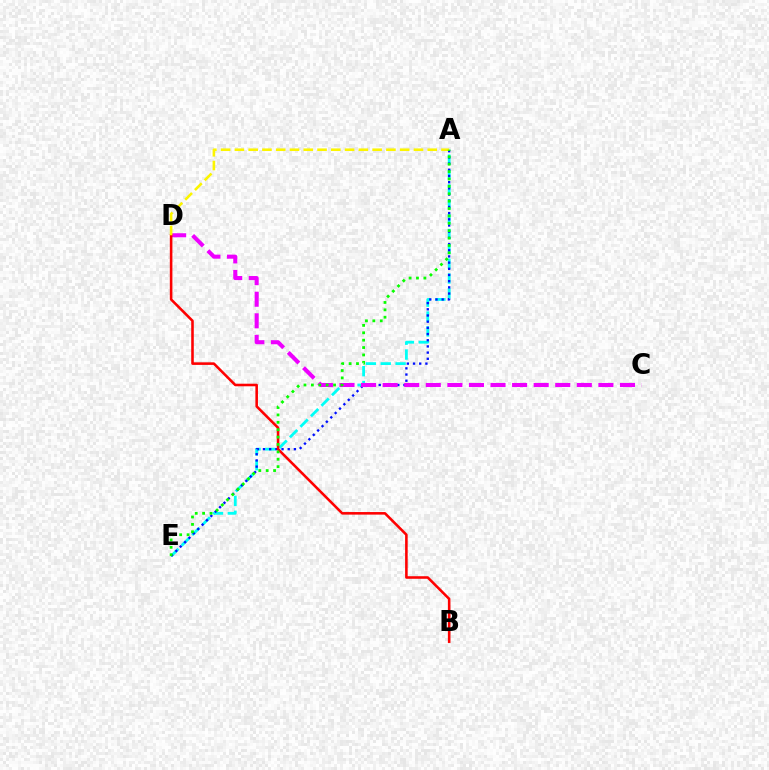{('A', 'E'): [{'color': '#00fff6', 'line_style': 'dashed', 'thickness': 2.02}, {'color': '#0010ff', 'line_style': 'dotted', 'thickness': 1.68}, {'color': '#08ff00', 'line_style': 'dotted', 'thickness': 2.01}], ('C', 'D'): [{'color': '#ee00ff', 'line_style': 'dashed', 'thickness': 2.93}], ('B', 'D'): [{'color': '#ff0000', 'line_style': 'solid', 'thickness': 1.85}], ('A', 'D'): [{'color': '#fcf500', 'line_style': 'dashed', 'thickness': 1.87}]}